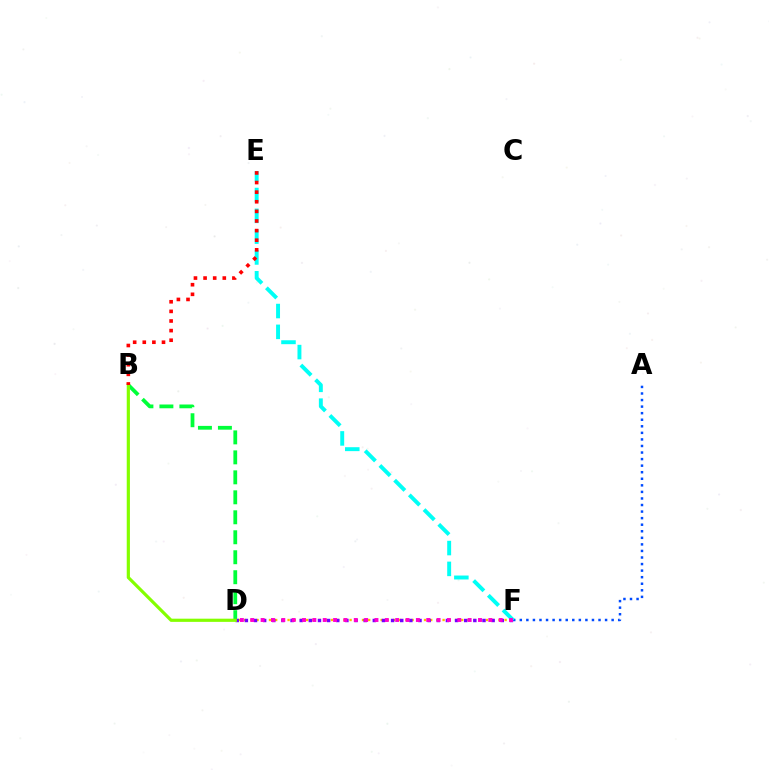{('D', 'F'): [{'color': '#ffbd00', 'line_style': 'dotted', 'thickness': 1.68}, {'color': '#7200ff', 'line_style': 'dotted', 'thickness': 2.48}, {'color': '#ff00cf', 'line_style': 'dotted', 'thickness': 2.81}], ('A', 'F'): [{'color': '#004bff', 'line_style': 'dotted', 'thickness': 1.78}], ('B', 'D'): [{'color': '#00ff39', 'line_style': 'dashed', 'thickness': 2.71}, {'color': '#84ff00', 'line_style': 'solid', 'thickness': 2.3}], ('E', 'F'): [{'color': '#00fff6', 'line_style': 'dashed', 'thickness': 2.83}], ('B', 'E'): [{'color': '#ff0000', 'line_style': 'dotted', 'thickness': 2.61}]}